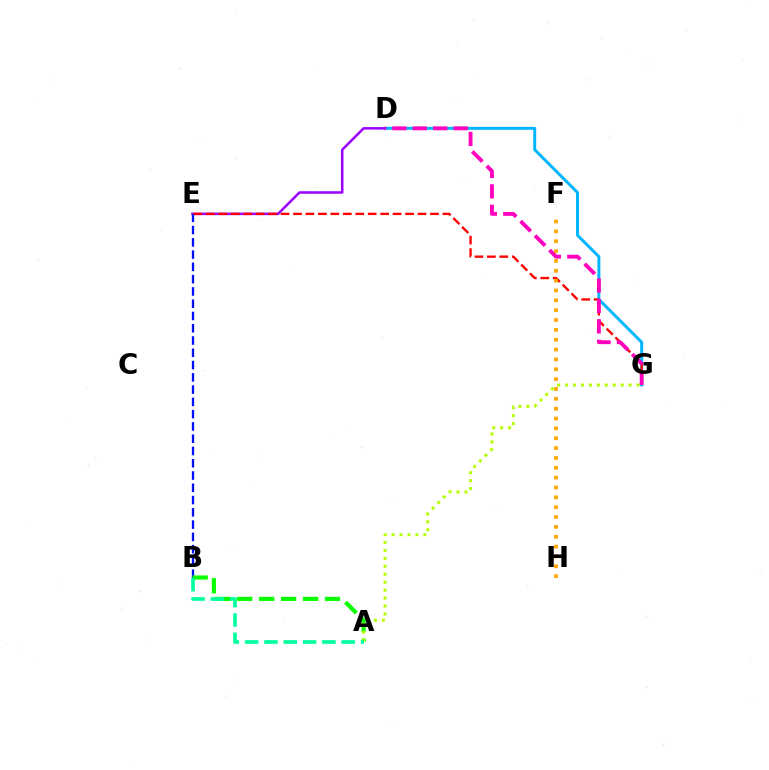{('D', 'G'): [{'color': '#00b5ff', 'line_style': 'solid', 'thickness': 2.12}, {'color': '#ff00bd', 'line_style': 'dashed', 'thickness': 2.78}], ('D', 'E'): [{'color': '#9b00ff', 'line_style': 'solid', 'thickness': 1.81}], ('E', 'G'): [{'color': '#ff0000', 'line_style': 'dashed', 'thickness': 1.69}], ('B', 'E'): [{'color': '#0010ff', 'line_style': 'dashed', 'thickness': 1.67}], ('A', 'B'): [{'color': '#08ff00', 'line_style': 'dashed', 'thickness': 2.98}, {'color': '#00ff9d', 'line_style': 'dashed', 'thickness': 2.62}], ('A', 'G'): [{'color': '#b3ff00', 'line_style': 'dotted', 'thickness': 2.16}], ('F', 'H'): [{'color': '#ffa500', 'line_style': 'dotted', 'thickness': 2.68}]}